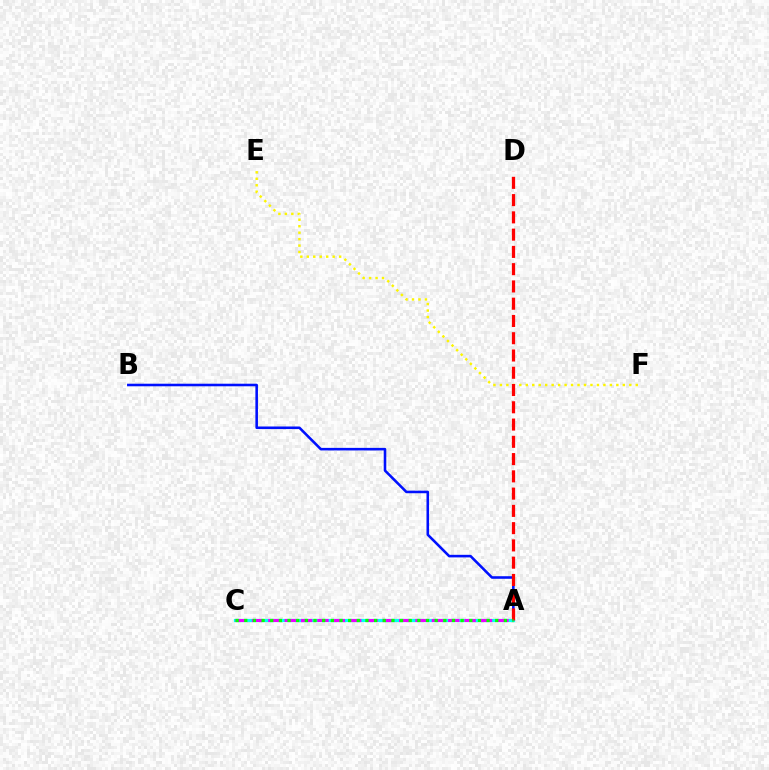{('E', 'F'): [{'color': '#fcf500', 'line_style': 'dotted', 'thickness': 1.76}], ('A', 'B'): [{'color': '#0010ff', 'line_style': 'solid', 'thickness': 1.85}], ('A', 'C'): [{'color': '#00fff6', 'line_style': 'solid', 'thickness': 2.29}, {'color': '#ee00ff', 'line_style': 'dashed', 'thickness': 2.22}, {'color': '#08ff00', 'line_style': 'dotted', 'thickness': 2.35}], ('A', 'D'): [{'color': '#ff0000', 'line_style': 'dashed', 'thickness': 2.35}]}